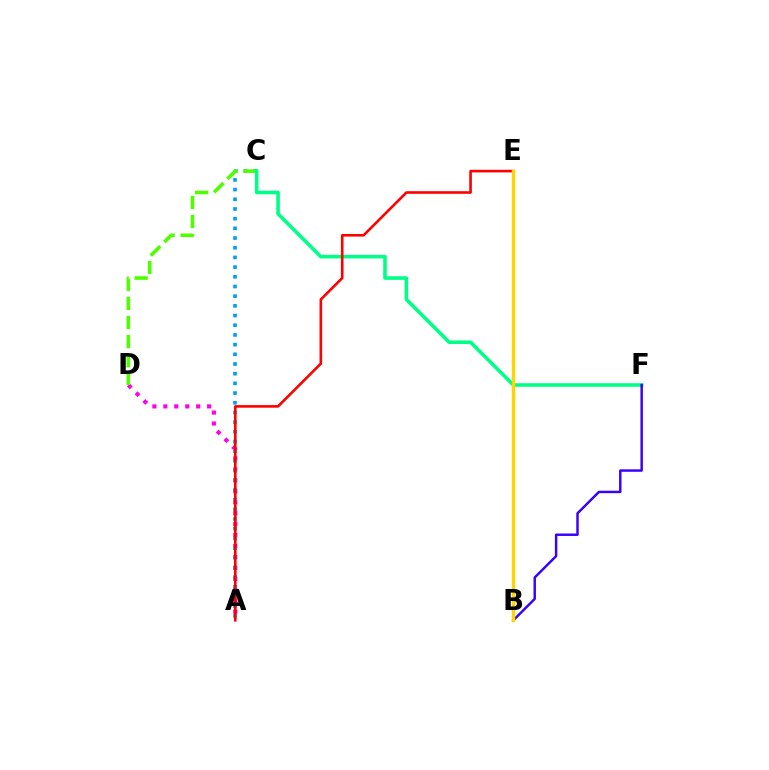{('A', 'D'): [{'color': '#ff00ed', 'line_style': 'dotted', 'thickness': 2.97}], ('A', 'C'): [{'color': '#009eff', 'line_style': 'dotted', 'thickness': 2.63}], ('C', 'D'): [{'color': '#4fff00', 'line_style': 'dashed', 'thickness': 2.59}], ('C', 'F'): [{'color': '#00ff86', 'line_style': 'solid', 'thickness': 2.58}], ('B', 'F'): [{'color': '#3700ff', 'line_style': 'solid', 'thickness': 1.77}], ('A', 'E'): [{'color': '#ff0000', 'line_style': 'solid', 'thickness': 1.89}], ('B', 'E'): [{'color': '#ffd500', 'line_style': 'solid', 'thickness': 2.45}]}